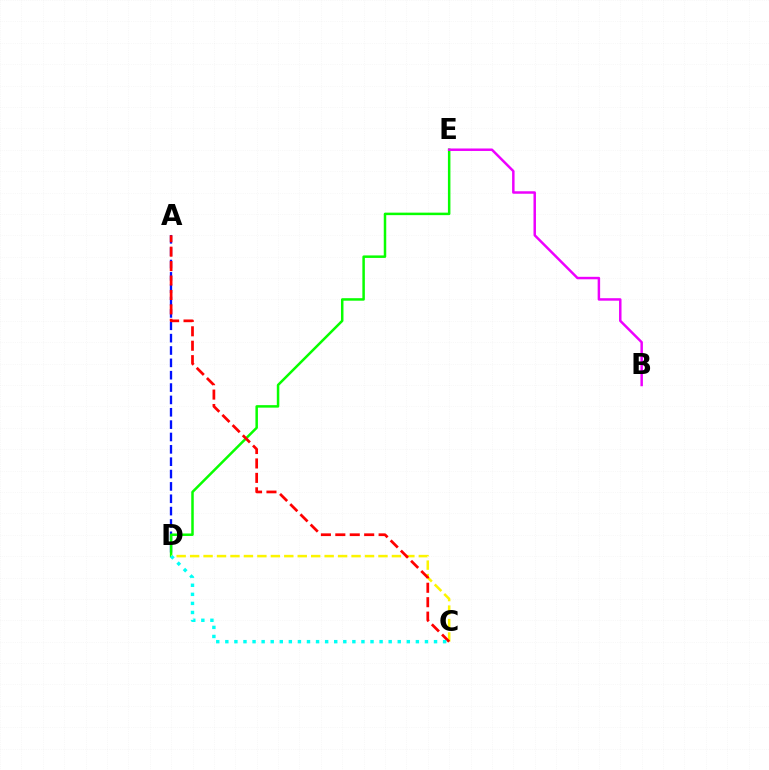{('A', 'D'): [{'color': '#0010ff', 'line_style': 'dashed', 'thickness': 1.68}], ('D', 'E'): [{'color': '#08ff00', 'line_style': 'solid', 'thickness': 1.8}], ('C', 'D'): [{'color': '#fcf500', 'line_style': 'dashed', 'thickness': 1.83}, {'color': '#00fff6', 'line_style': 'dotted', 'thickness': 2.47}], ('A', 'C'): [{'color': '#ff0000', 'line_style': 'dashed', 'thickness': 1.96}], ('B', 'E'): [{'color': '#ee00ff', 'line_style': 'solid', 'thickness': 1.78}]}